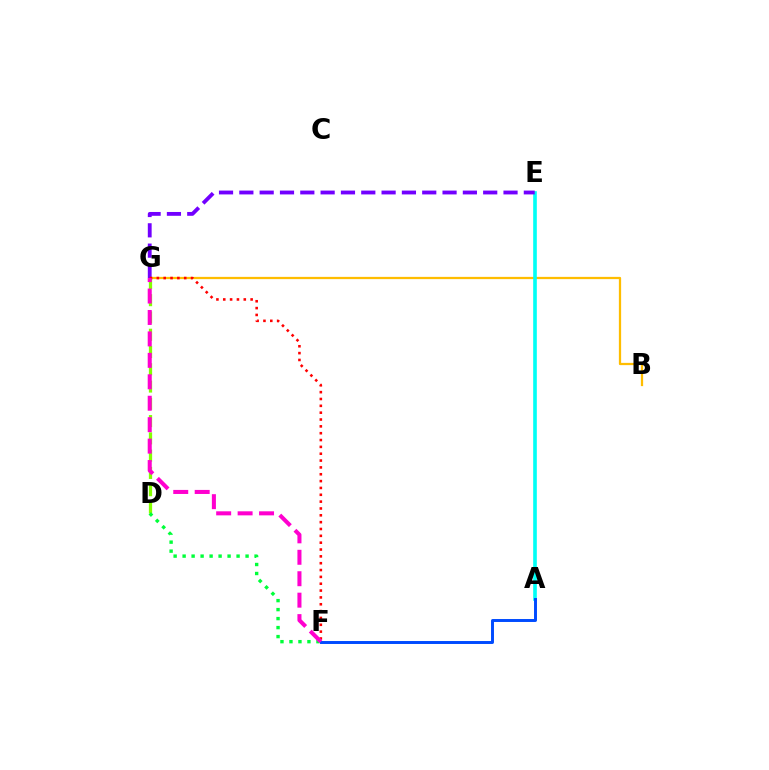{('B', 'G'): [{'color': '#ffbd00', 'line_style': 'solid', 'thickness': 1.63}], ('A', 'E'): [{'color': '#00fff6', 'line_style': 'solid', 'thickness': 2.61}], ('D', 'G'): [{'color': '#84ff00', 'line_style': 'dashed', 'thickness': 2.35}], ('E', 'G'): [{'color': '#7200ff', 'line_style': 'dashed', 'thickness': 2.76}], ('F', 'G'): [{'color': '#ff0000', 'line_style': 'dotted', 'thickness': 1.86}, {'color': '#ff00cf', 'line_style': 'dashed', 'thickness': 2.91}], ('A', 'F'): [{'color': '#004bff', 'line_style': 'solid', 'thickness': 2.12}], ('D', 'F'): [{'color': '#00ff39', 'line_style': 'dotted', 'thickness': 2.44}]}